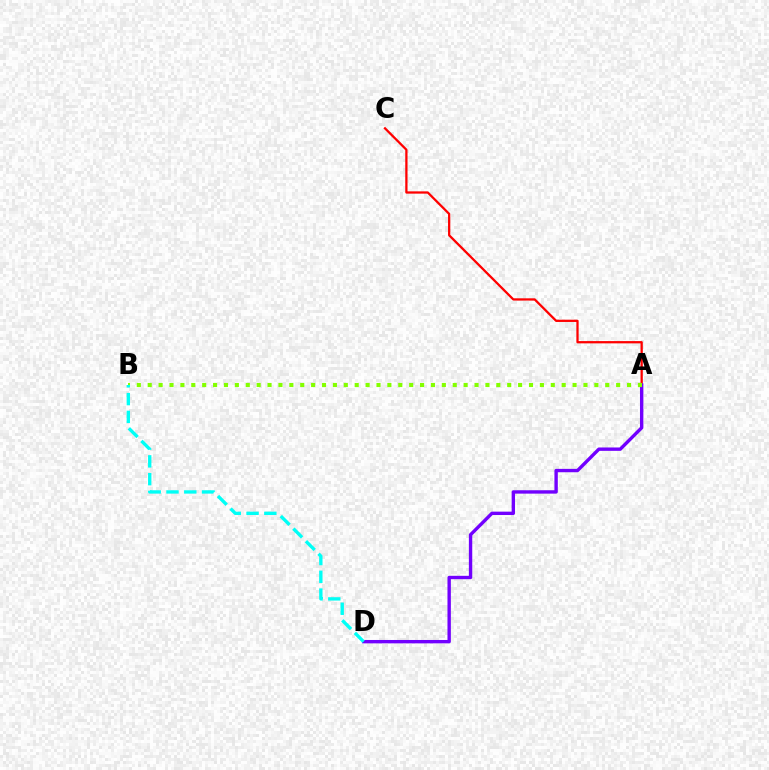{('A', 'C'): [{'color': '#ff0000', 'line_style': 'solid', 'thickness': 1.64}], ('A', 'D'): [{'color': '#7200ff', 'line_style': 'solid', 'thickness': 2.43}], ('A', 'B'): [{'color': '#84ff00', 'line_style': 'dotted', 'thickness': 2.96}], ('B', 'D'): [{'color': '#00fff6', 'line_style': 'dashed', 'thickness': 2.42}]}